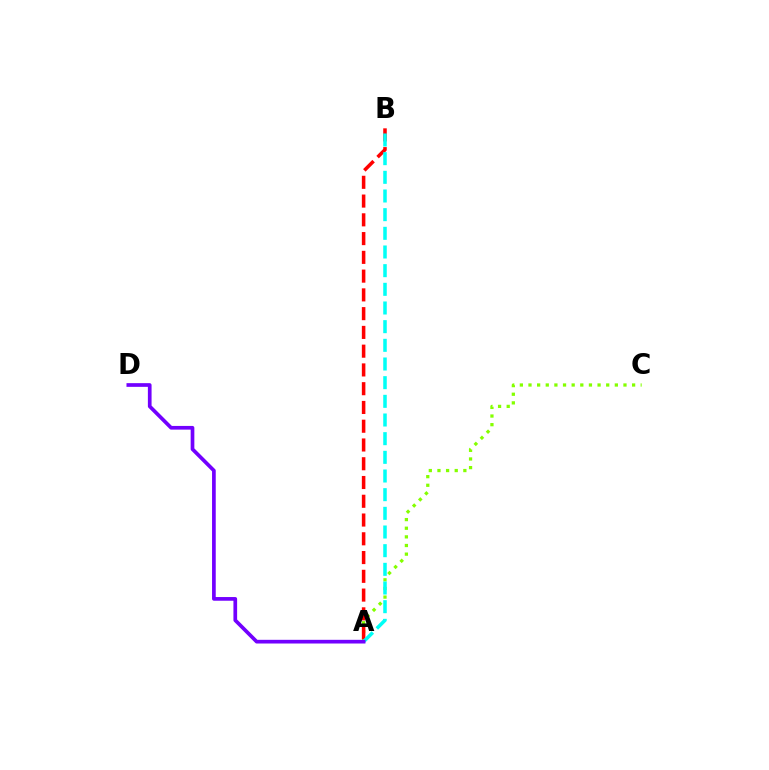{('A', 'C'): [{'color': '#84ff00', 'line_style': 'dotted', 'thickness': 2.35}], ('A', 'B'): [{'color': '#ff0000', 'line_style': 'dashed', 'thickness': 2.55}, {'color': '#00fff6', 'line_style': 'dashed', 'thickness': 2.54}], ('A', 'D'): [{'color': '#7200ff', 'line_style': 'solid', 'thickness': 2.66}]}